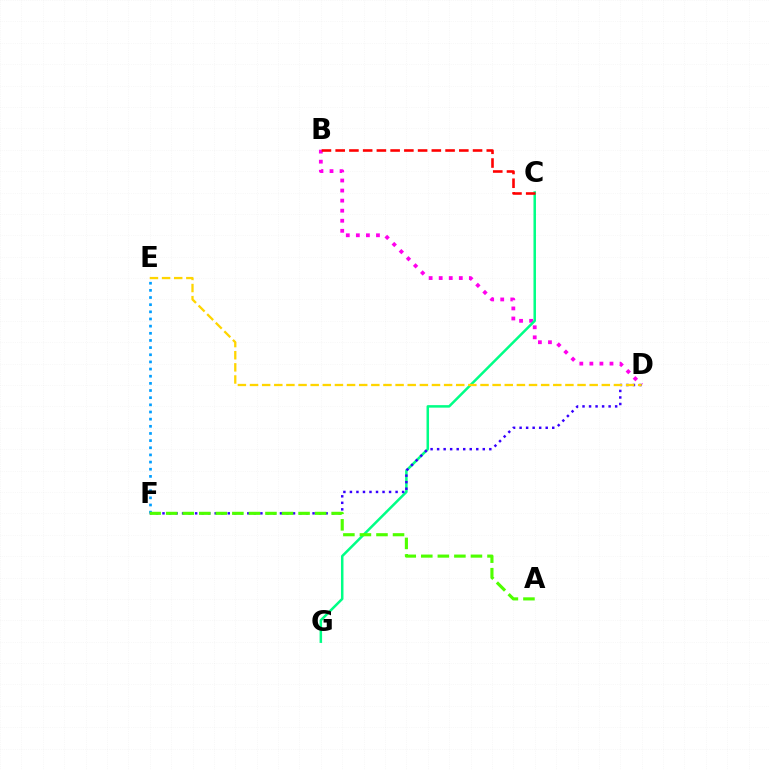{('B', 'D'): [{'color': '#ff00ed', 'line_style': 'dotted', 'thickness': 2.73}], ('C', 'G'): [{'color': '#00ff86', 'line_style': 'solid', 'thickness': 1.81}], ('D', 'F'): [{'color': '#3700ff', 'line_style': 'dotted', 'thickness': 1.77}], ('D', 'E'): [{'color': '#ffd500', 'line_style': 'dashed', 'thickness': 1.65}], ('E', 'F'): [{'color': '#009eff', 'line_style': 'dotted', 'thickness': 1.94}], ('B', 'C'): [{'color': '#ff0000', 'line_style': 'dashed', 'thickness': 1.87}], ('A', 'F'): [{'color': '#4fff00', 'line_style': 'dashed', 'thickness': 2.25}]}